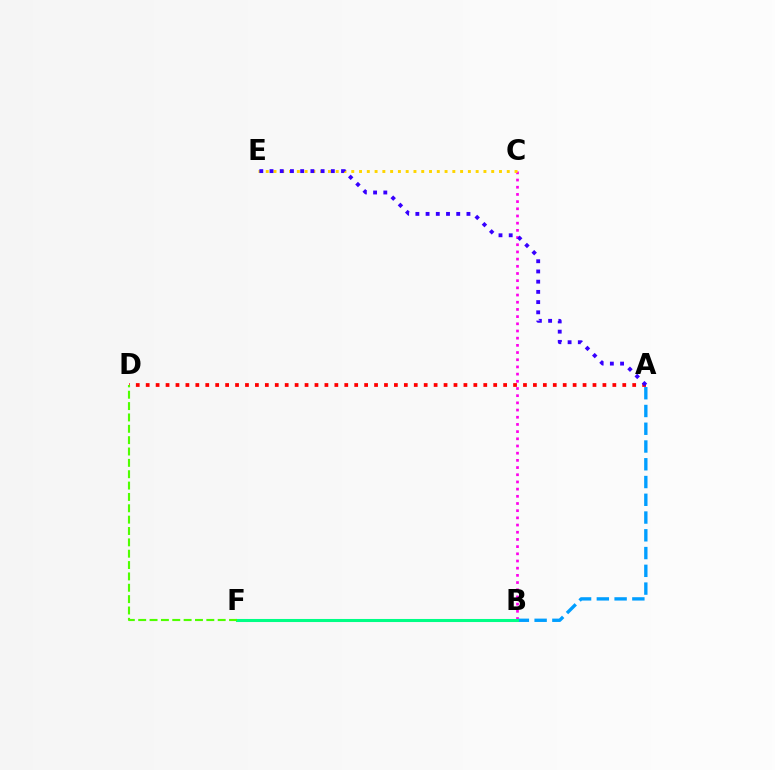{('A', 'B'): [{'color': '#009eff', 'line_style': 'dashed', 'thickness': 2.41}], ('B', 'C'): [{'color': '#ff00ed', 'line_style': 'dotted', 'thickness': 1.95}], ('C', 'E'): [{'color': '#ffd500', 'line_style': 'dotted', 'thickness': 2.11}], ('B', 'F'): [{'color': '#00ff86', 'line_style': 'solid', 'thickness': 2.2}], ('A', 'D'): [{'color': '#ff0000', 'line_style': 'dotted', 'thickness': 2.7}], ('D', 'F'): [{'color': '#4fff00', 'line_style': 'dashed', 'thickness': 1.54}], ('A', 'E'): [{'color': '#3700ff', 'line_style': 'dotted', 'thickness': 2.78}]}